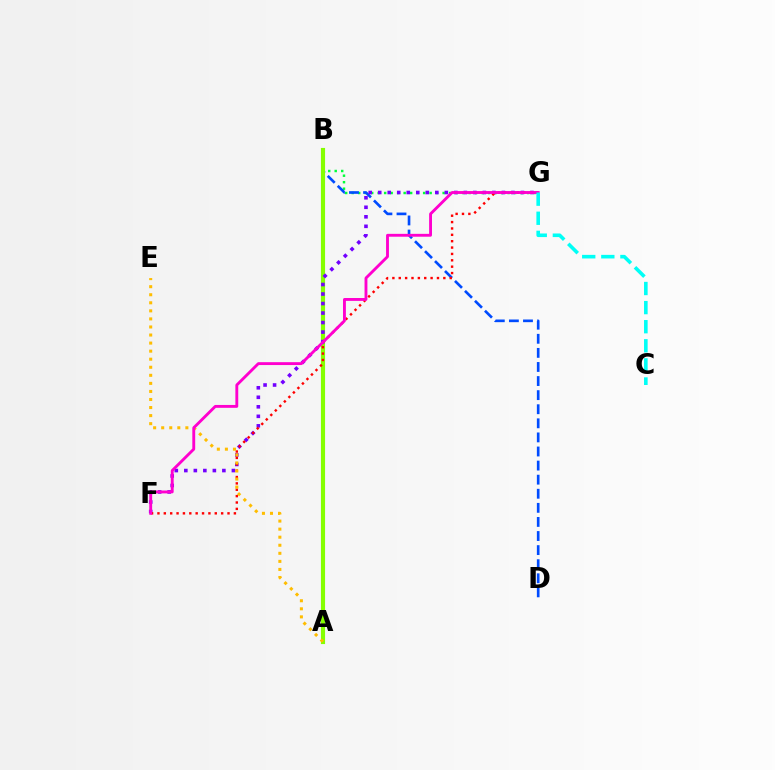{('B', 'G'): [{'color': '#00ff39', 'line_style': 'dotted', 'thickness': 1.77}], ('B', 'D'): [{'color': '#004bff', 'line_style': 'dashed', 'thickness': 1.91}], ('A', 'B'): [{'color': '#84ff00', 'line_style': 'solid', 'thickness': 2.97}], ('F', 'G'): [{'color': '#7200ff', 'line_style': 'dotted', 'thickness': 2.58}, {'color': '#ff0000', 'line_style': 'dotted', 'thickness': 1.73}, {'color': '#ff00cf', 'line_style': 'solid', 'thickness': 2.07}], ('A', 'E'): [{'color': '#ffbd00', 'line_style': 'dotted', 'thickness': 2.19}], ('C', 'G'): [{'color': '#00fff6', 'line_style': 'dashed', 'thickness': 2.59}]}